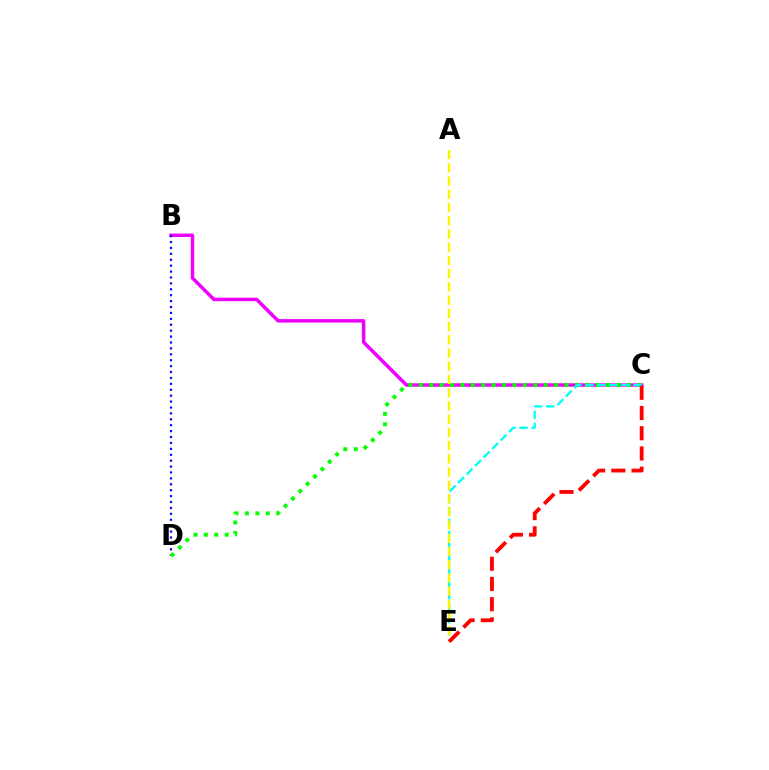{('B', 'C'): [{'color': '#ee00ff', 'line_style': 'solid', 'thickness': 2.5}], ('B', 'D'): [{'color': '#0010ff', 'line_style': 'dotted', 'thickness': 1.61}], ('C', 'D'): [{'color': '#08ff00', 'line_style': 'dotted', 'thickness': 2.83}], ('C', 'E'): [{'color': '#00fff6', 'line_style': 'dashed', 'thickness': 1.63}, {'color': '#ff0000', 'line_style': 'dashed', 'thickness': 2.75}], ('A', 'E'): [{'color': '#fcf500', 'line_style': 'dashed', 'thickness': 1.8}]}